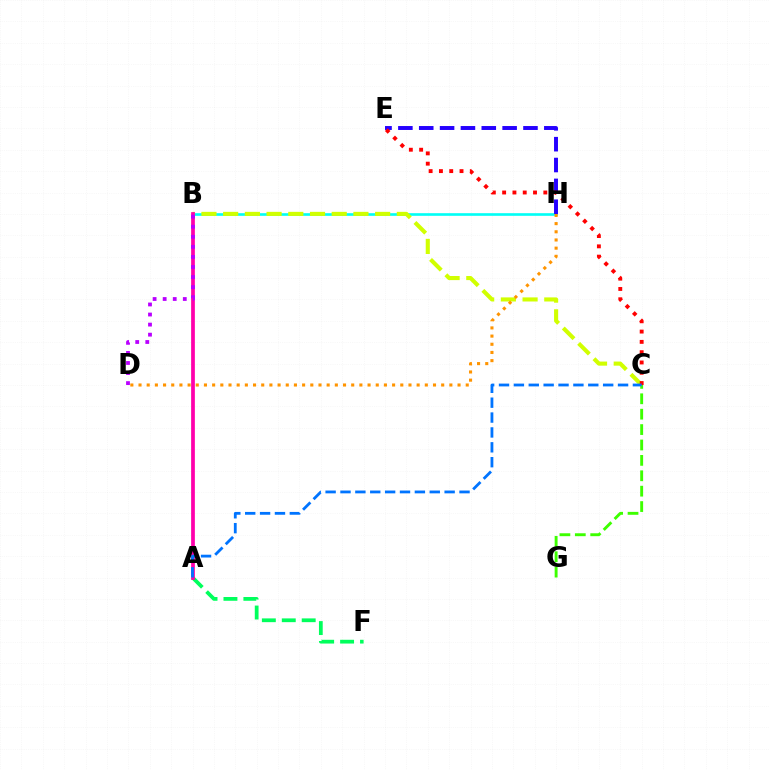{('B', 'H'): [{'color': '#00fff6', 'line_style': 'solid', 'thickness': 1.89}], ('A', 'F'): [{'color': '#00ff5c', 'line_style': 'dashed', 'thickness': 2.71}], ('C', 'G'): [{'color': '#3dff00', 'line_style': 'dashed', 'thickness': 2.09}], ('B', 'C'): [{'color': '#d1ff00', 'line_style': 'dashed', 'thickness': 2.95}], ('A', 'B'): [{'color': '#ff00ac', 'line_style': 'solid', 'thickness': 2.69}], ('D', 'H'): [{'color': '#ff9400', 'line_style': 'dotted', 'thickness': 2.22}], ('E', 'H'): [{'color': '#2500ff', 'line_style': 'dashed', 'thickness': 2.83}], ('C', 'E'): [{'color': '#ff0000', 'line_style': 'dotted', 'thickness': 2.8}], ('A', 'C'): [{'color': '#0074ff', 'line_style': 'dashed', 'thickness': 2.02}], ('B', 'D'): [{'color': '#b900ff', 'line_style': 'dotted', 'thickness': 2.73}]}